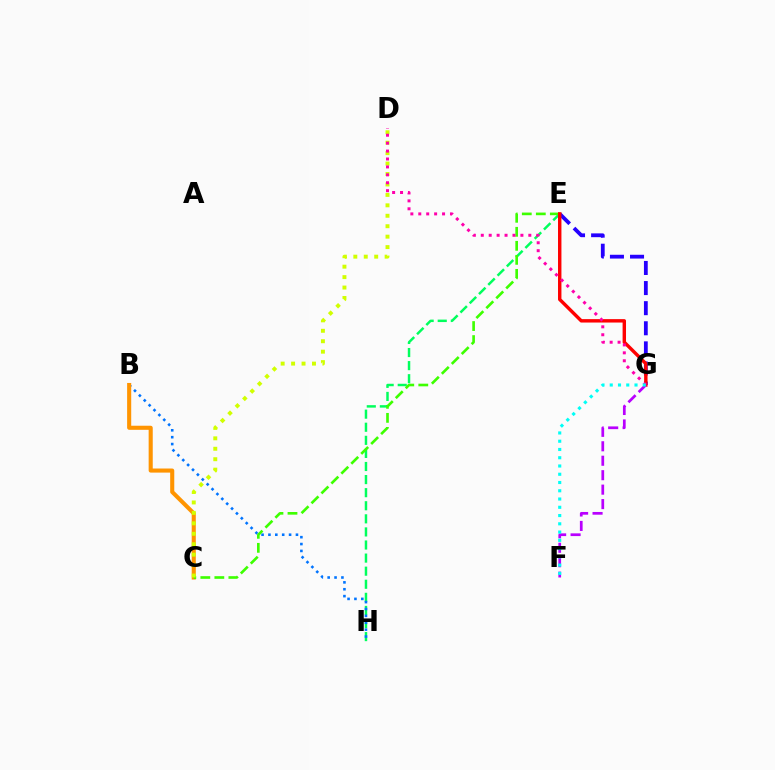{('E', 'H'): [{'color': '#00ff5c', 'line_style': 'dashed', 'thickness': 1.78}], ('B', 'H'): [{'color': '#0074ff', 'line_style': 'dotted', 'thickness': 1.87}], ('B', 'C'): [{'color': '#ff9400', 'line_style': 'solid', 'thickness': 2.94}], ('E', 'G'): [{'color': '#2500ff', 'line_style': 'dashed', 'thickness': 2.73}, {'color': '#ff0000', 'line_style': 'solid', 'thickness': 2.46}], ('C', 'E'): [{'color': '#3dff00', 'line_style': 'dashed', 'thickness': 1.9}], ('C', 'D'): [{'color': '#d1ff00', 'line_style': 'dotted', 'thickness': 2.84}], ('D', 'G'): [{'color': '#ff00ac', 'line_style': 'dotted', 'thickness': 2.15}], ('F', 'G'): [{'color': '#b900ff', 'line_style': 'dashed', 'thickness': 1.96}, {'color': '#00fff6', 'line_style': 'dotted', 'thickness': 2.24}]}